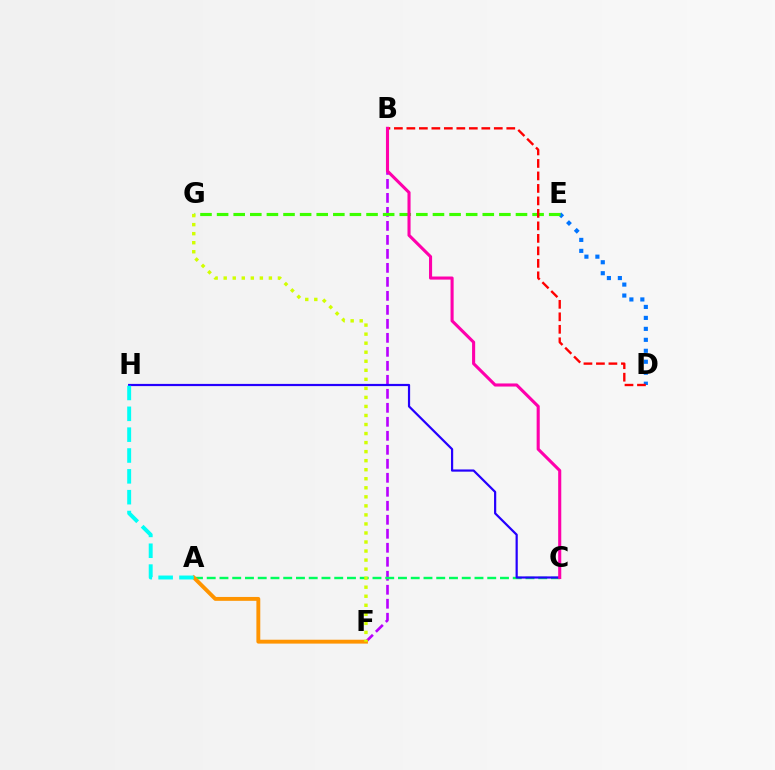{('D', 'E'): [{'color': '#0074ff', 'line_style': 'dotted', 'thickness': 2.98}], ('B', 'F'): [{'color': '#b900ff', 'line_style': 'dashed', 'thickness': 1.9}], ('A', 'C'): [{'color': '#00ff5c', 'line_style': 'dashed', 'thickness': 1.73}], ('E', 'G'): [{'color': '#3dff00', 'line_style': 'dashed', 'thickness': 2.26}], ('A', 'F'): [{'color': '#ff9400', 'line_style': 'solid', 'thickness': 2.79}], ('B', 'D'): [{'color': '#ff0000', 'line_style': 'dashed', 'thickness': 1.7}], ('C', 'H'): [{'color': '#2500ff', 'line_style': 'solid', 'thickness': 1.59}], ('F', 'G'): [{'color': '#d1ff00', 'line_style': 'dotted', 'thickness': 2.46}], ('A', 'H'): [{'color': '#00fff6', 'line_style': 'dashed', 'thickness': 2.83}], ('B', 'C'): [{'color': '#ff00ac', 'line_style': 'solid', 'thickness': 2.22}]}